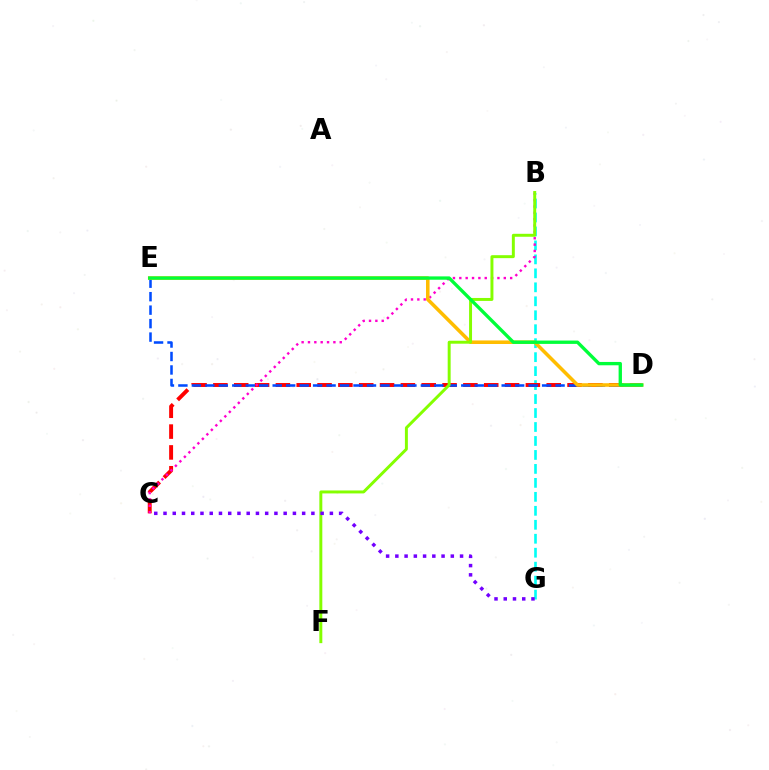{('B', 'G'): [{'color': '#00fff6', 'line_style': 'dashed', 'thickness': 1.9}], ('C', 'D'): [{'color': '#ff0000', 'line_style': 'dashed', 'thickness': 2.83}], ('B', 'C'): [{'color': '#ff00cf', 'line_style': 'dotted', 'thickness': 1.73}], ('D', 'E'): [{'color': '#004bff', 'line_style': 'dashed', 'thickness': 1.83}, {'color': '#ffbd00', 'line_style': 'solid', 'thickness': 2.55}, {'color': '#00ff39', 'line_style': 'solid', 'thickness': 2.41}], ('B', 'F'): [{'color': '#84ff00', 'line_style': 'solid', 'thickness': 2.13}], ('C', 'G'): [{'color': '#7200ff', 'line_style': 'dotted', 'thickness': 2.51}]}